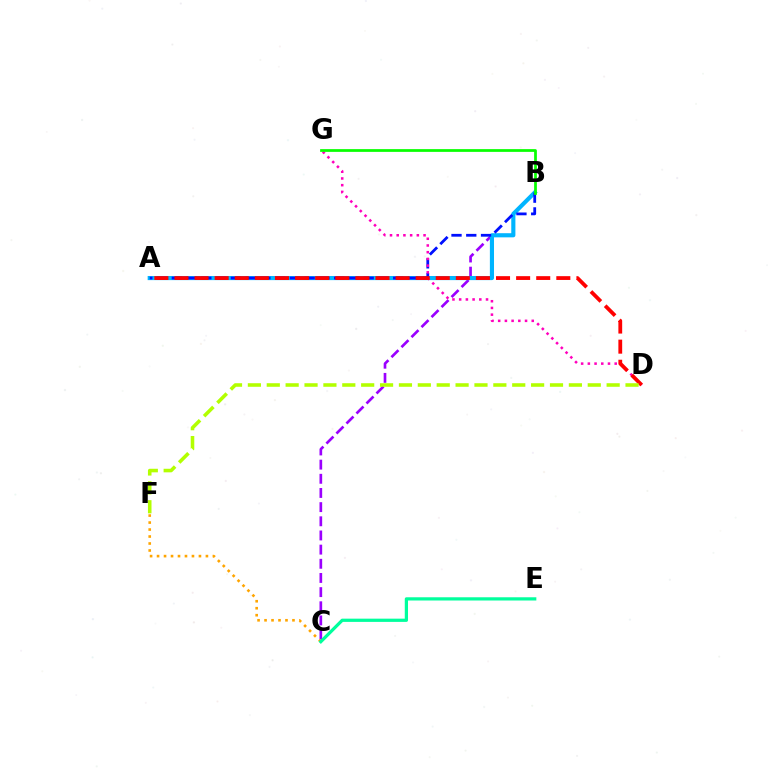{('B', 'C'): [{'color': '#9b00ff', 'line_style': 'dashed', 'thickness': 1.92}], ('A', 'B'): [{'color': '#00b5ff', 'line_style': 'solid', 'thickness': 2.97}, {'color': '#0010ff', 'line_style': 'dashed', 'thickness': 2.0}], ('C', 'F'): [{'color': '#ffa500', 'line_style': 'dotted', 'thickness': 1.9}], ('D', 'G'): [{'color': '#ff00bd', 'line_style': 'dotted', 'thickness': 1.82}], ('C', 'E'): [{'color': '#00ff9d', 'line_style': 'solid', 'thickness': 2.33}], ('A', 'D'): [{'color': '#ff0000', 'line_style': 'dashed', 'thickness': 2.73}], ('D', 'F'): [{'color': '#b3ff00', 'line_style': 'dashed', 'thickness': 2.57}], ('B', 'G'): [{'color': '#08ff00', 'line_style': 'solid', 'thickness': 1.98}]}